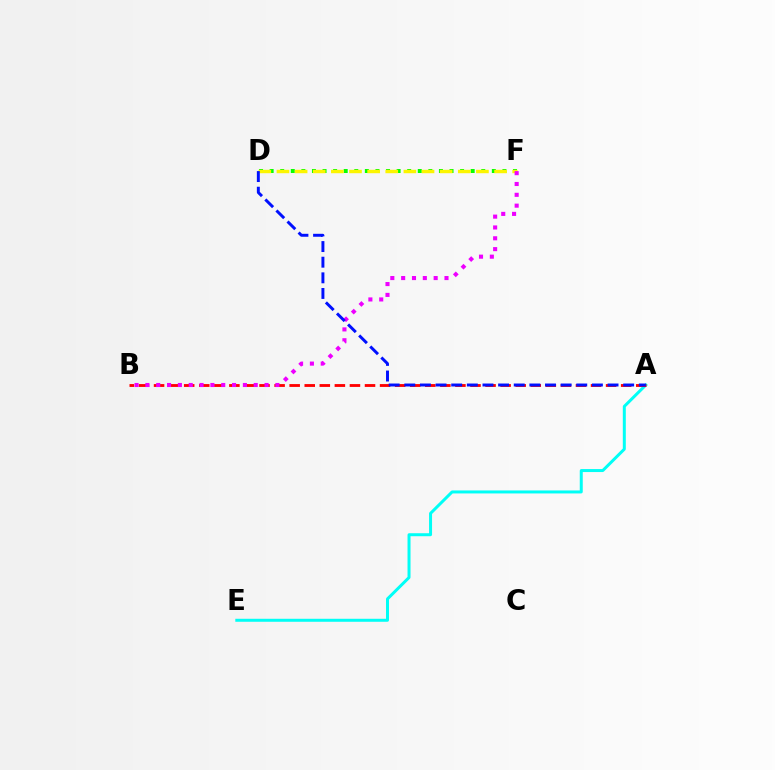{('D', 'F'): [{'color': '#08ff00', 'line_style': 'dotted', 'thickness': 2.87}, {'color': '#fcf500', 'line_style': 'dashed', 'thickness': 2.46}], ('A', 'E'): [{'color': '#00fff6', 'line_style': 'solid', 'thickness': 2.15}], ('A', 'B'): [{'color': '#ff0000', 'line_style': 'dashed', 'thickness': 2.05}], ('B', 'F'): [{'color': '#ee00ff', 'line_style': 'dotted', 'thickness': 2.94}], ('A', 'D'): [{'color': '#0010ff', 'line_style': 'dashed', 'thickness': 2.12}]}